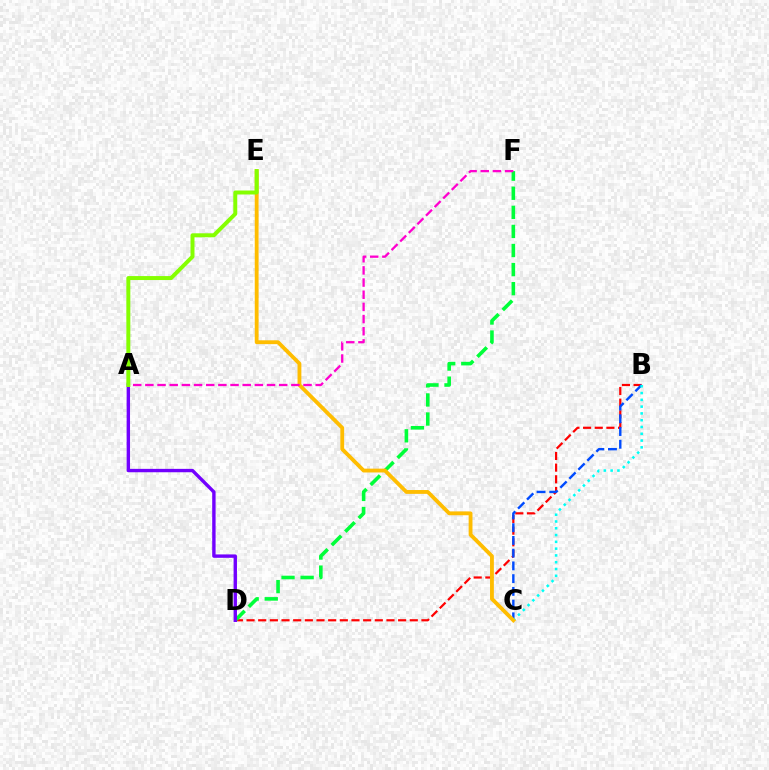{('B', 'D'): [{'color': '#ff0000', 'line_style': 'dashed', 'thickness': 1.58}], ('D', 'F'): [{'color': '#00ff39', 'line_style': 'dashed', 'thickness': 2.59}], ('B', 'C'): [{'color': '#004bff', 'line_style': 'dashed', 'thickness': 1.73}, {'color': '#00fff6', 'line_style': 'dotted', 'thickness': 1.84}], ('A', 'D'): [{'color': '#7200ff', 'line_style': 'solid', 'thickness': 2.44}], ('C', 'E'): [{'color': '#ffbd00', 'line_style': 'solid', 'thickness': 2.76}], ('A', 'F'): [{'color': '#ff00cf', 'line_style': 'dashed', 'thickness': 1.65}], ('A', 'E'): [{'color': '#84ff00', 'line_style': 'solid', 'thickness': 2.86}]}